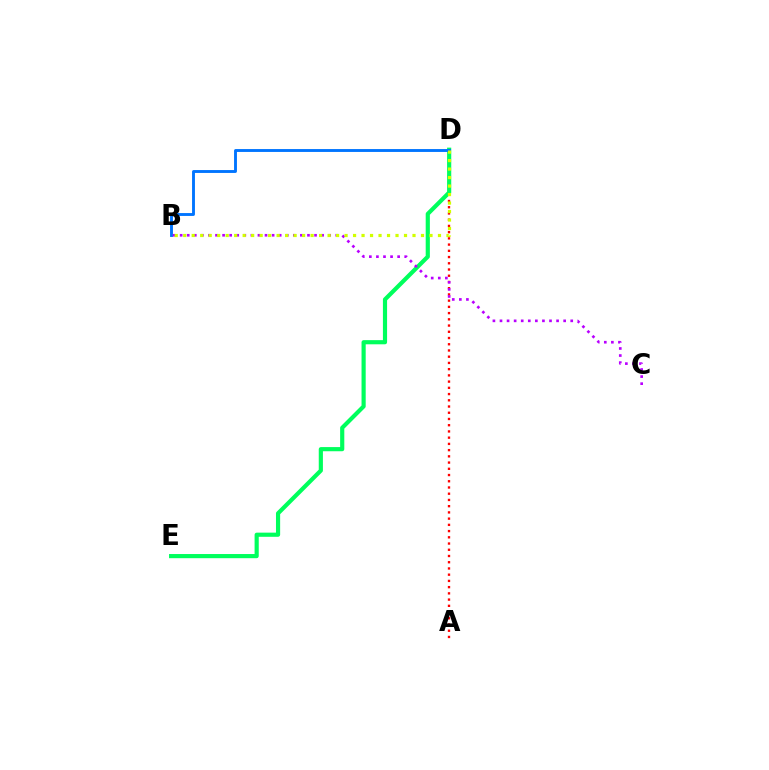{('A', 'D'): [{'color': '#ff0000', 'line_style': 'dotted', 'thickness': 1.69}], ('D', 'E'): [{'color': '#00ff5c', 'line_style': 'solid', 'thickness': 3.0}], ('B', 'D'): [{'color': '#0074ff', 'line_style': 'solid', 'thickness': 2.07}, {'color': '#d1ff00', 'line_style': 'dotted', 'thickness': 2.31}], ('B', 'C'): [{'color': '#b900ff', 'line_style': 'dotted', 'thickness': 1.92}]}